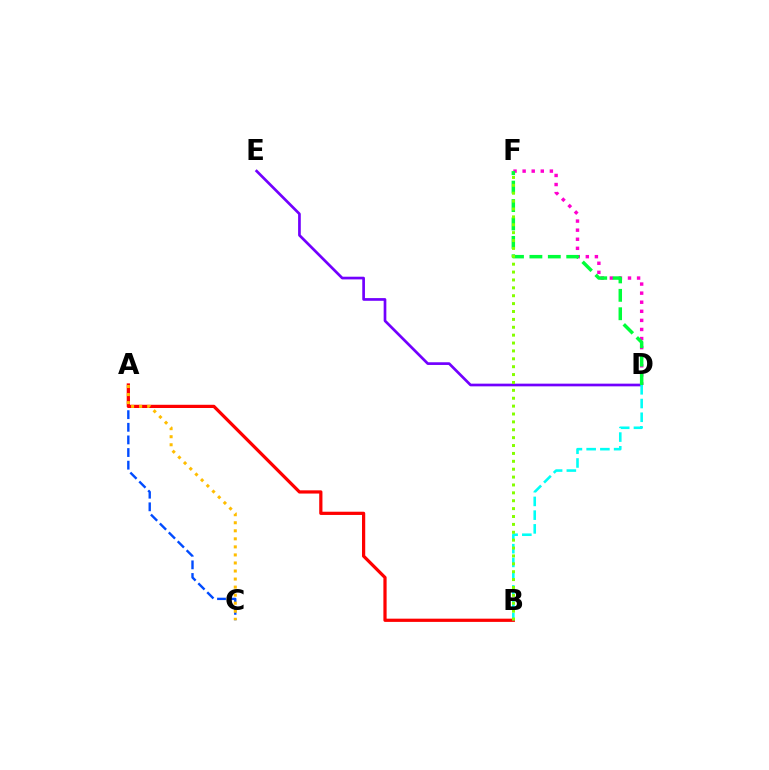{('D', 'E'): [{'color': '#7200ff', 'line_style': 'solid', 'thickness': 1.94}], ('A', 'C'): [{'color': '#004bff', 'line_style': 'dashed', 'thickness': 1.72}, {'color': '#ffbd00', 'line_style': 'dotted', 'thickness': 2.19}], ('A', 'B'): [{'color': '#ff0000', 'line_style': 'solid', 'thickness': 2.32}], ('B', 'D'): [{'color': '#00fff6', 'line_style': 'dashed', 'thickness': 1.87}], ('D', 'F'): [{'color': '#ff00cf', 'line_style': 'dotted', 'thickness': 2.47}, {'color': '#00ff39', 'line_style': 'dashed', 'thickness': 2.5}], ('B', 'F'): [{'color': '#84ff00', 'line_style': 'dotted', 'thickness': 2.14}]}